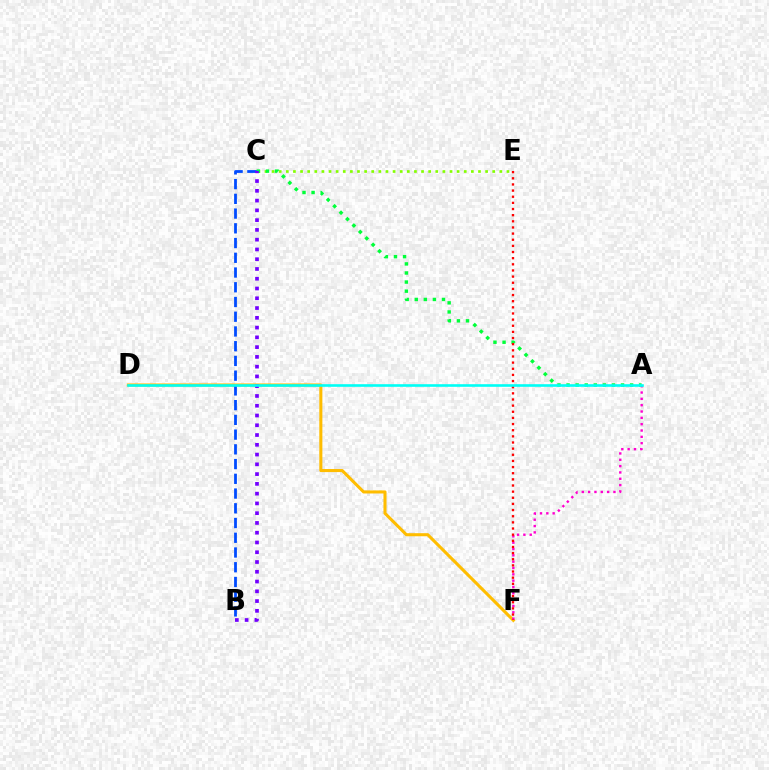{('C', 'E'): [{'color': '#84ff00', 'line_style': 'dotted', 'thickness': 1.93}], ('D', 'F'): [{'color': '#ffbd00', 'line_style': 'solid', 'thickness': 2.21}], ('B', 'C'): [{'color': '#004bff', 'line_style': 'dashed', 'thickness': 2.0}, {'color': '#7200ff', 'line_style': 'dotted', 'thickness': 2.65}], ('A', 'F'): [{'color': '#ff00cf', 'line_style': 'dotted', 'thickness': 1.72}], ('A', 'C'): [{'color': '#00ff39', 'line_style': 'dotted', 'thickness': 2.47}], ('E', 'F'): [{'color': '#ff0000', 'line_style': 'dotted', 'thickness': 1.67}], ('A', 'D'): [{'color': '#00fff6', 'line_style': 'solid', 'thickness': 1.88}]}